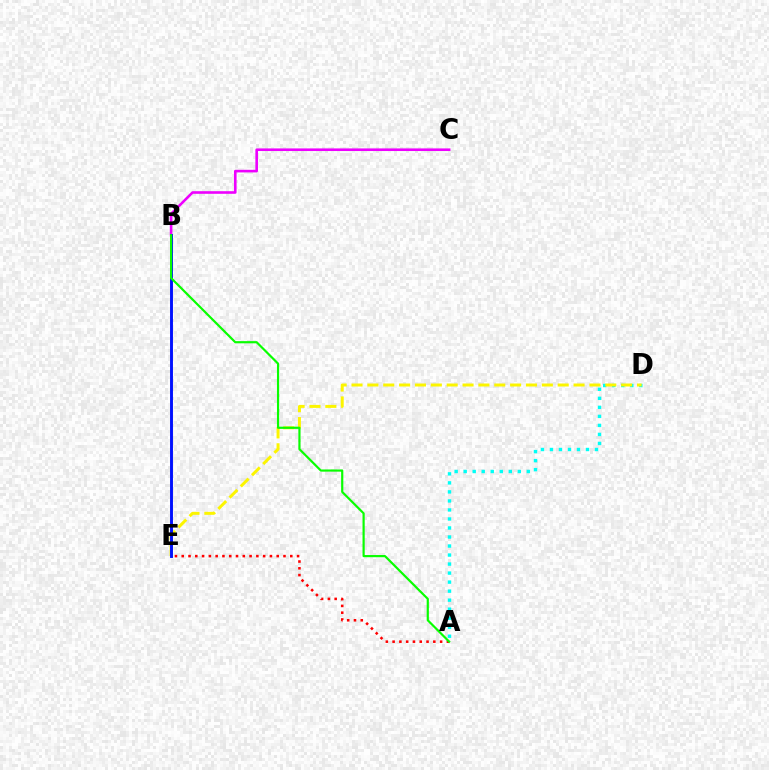{('A', 'D'): [{'color': '#00fff6', 'line_style': 'dotted', 'thickness': 2.45}], ('B', 'C'): [{'color': '#ee00ff', 'line_style': 'solid', 'thickness': 1.88}], ('D', 'E'): [{'color': '#fcf500', 'line_style': 'dashed', 'thickness': 2.15}], ('A', 'E'): [{'color': '#ff0000', 'line_style': 'dotted', 'thickness': 1.84}], ('B', 'E'): [{'color': '#0010ff', 'line_style': 'solid', 'thickness': 2.1}], ('A', 'B'): [{'color': '#08ff00', 'line_style': 'solid', 'thickness': 1.57}]}